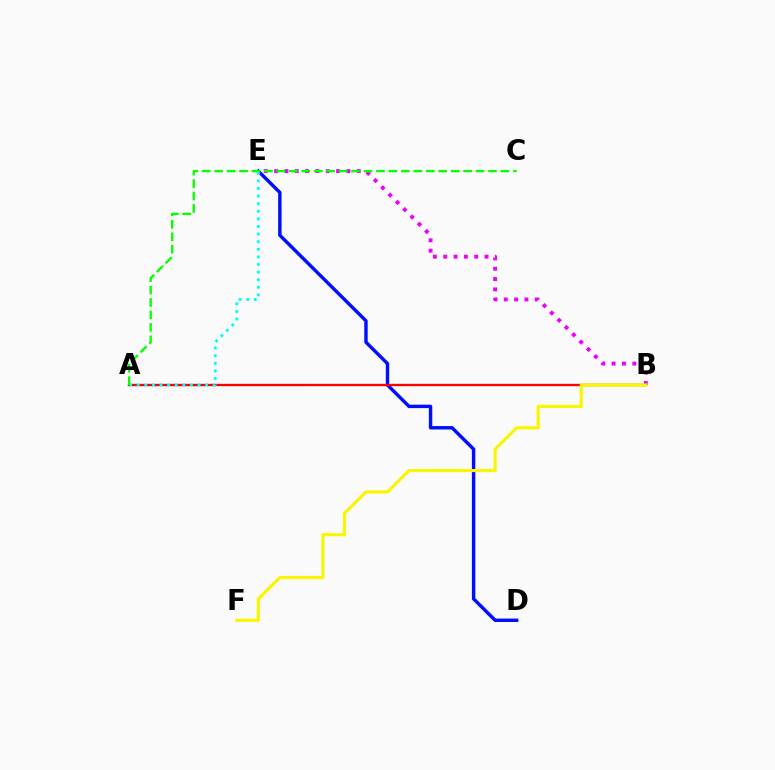{('B', 'E'): [{'color': '#ee00ff', 'line_style': 'dotted', 'thickness': 2.81}], ('D', 'E'): [{'color': '#0010ff', 'line_style': 'solid', 'thickness': 2.47}], ('A', 'B'): [{'color': '#ff0000', 'line_style': 'solid', 'thickness': 1.68}], ('B', 'F'): [{'color': '#fcf500', 'line_style': 'solid', 'thickness': 2.27}], ('A', 'E'): [{'color': '#00fff6', 'line_style': 'dotted', 'thickness': 2.07}], ('A', 'C'): [{'color': '#08ff00', 'line_style': 'dashed', 'thickness': 1.69}]}